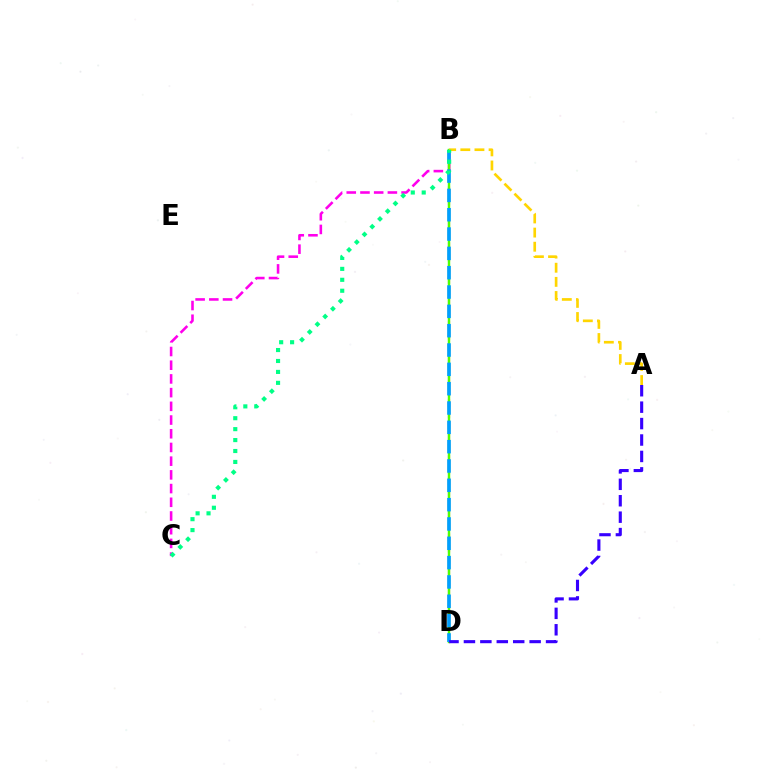{('B', 'C'): [{'color': '#ff00ed', 'line_style': 'dashed', 'thickness': 1.86}, {'color': '#00ff86', 'line_style': 'dotted', 'thickness': 2.97}], ('B', 'D'): [{'color': '#ff0000', 'line_style': 'dashed', 'thickness': 1.52}, {'color': '#4fff00', 'line_style': 'solid', 'thickness': 1.74}, {'color': '#009eff', 'line_style': 'dashed', 'thickness': 2.63}], ('A', 'D'): [{'color': '#3700ff', 'line_style': 'dashed', 'thickness': 2.23}], ('A', 'B'): [{'color': '#ffd500', 'line_style': 'dashed', 'thickness': 1.92}]}